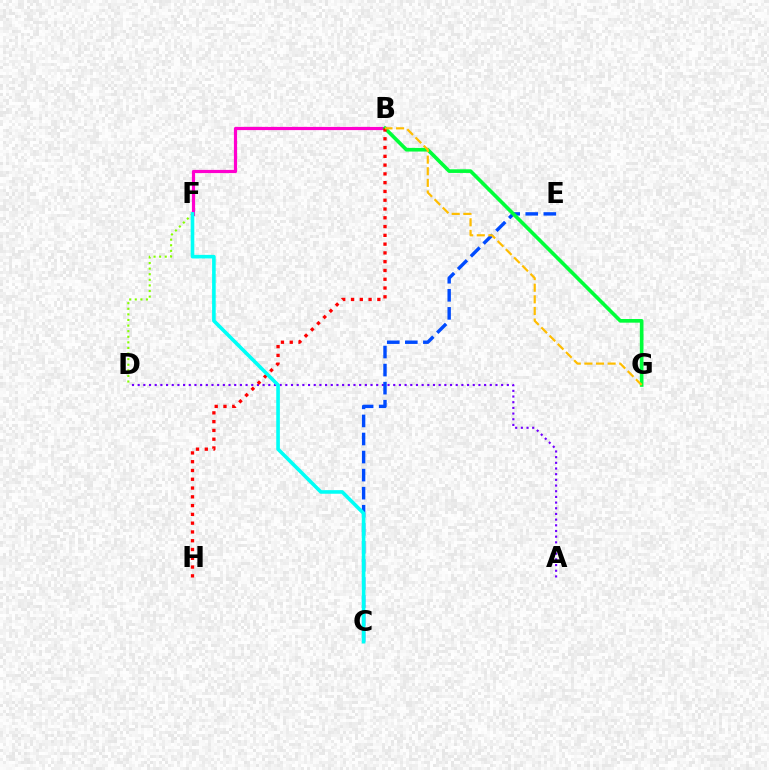{('A', 'D'): [{'color': '#7200ff', 'line_style': 'dotted', 'thickness': 1.54}], ('B', 'F'): [{'color': '#ff00cf', 'line_style': 'solid', 'thickness': 2.3}], ('D', 'F'): [{'color': '#84ff00', 'line_style': 'dotted', 'thickness': 1.52}], ('C', 'E'): [{'color': '#004bff', 'line_style': 'dashed', 'thickness': 2.45}], ('B', 'G'): [{'color': '#00ff39', 'line_style': 'solid', 'thickness': 2.63}, {'color': '#ffbd00', 'line_style': 'dashed', 'thickness': 1.58}], ('B', 'H'): [{'color': '#ff0000', 'line_style': 'dotted', 'thickness': 2.39}], ('C', 'F'): [{'color': '#00fff6', 'line_style': 'solid', 'thickness': 2.59}]}